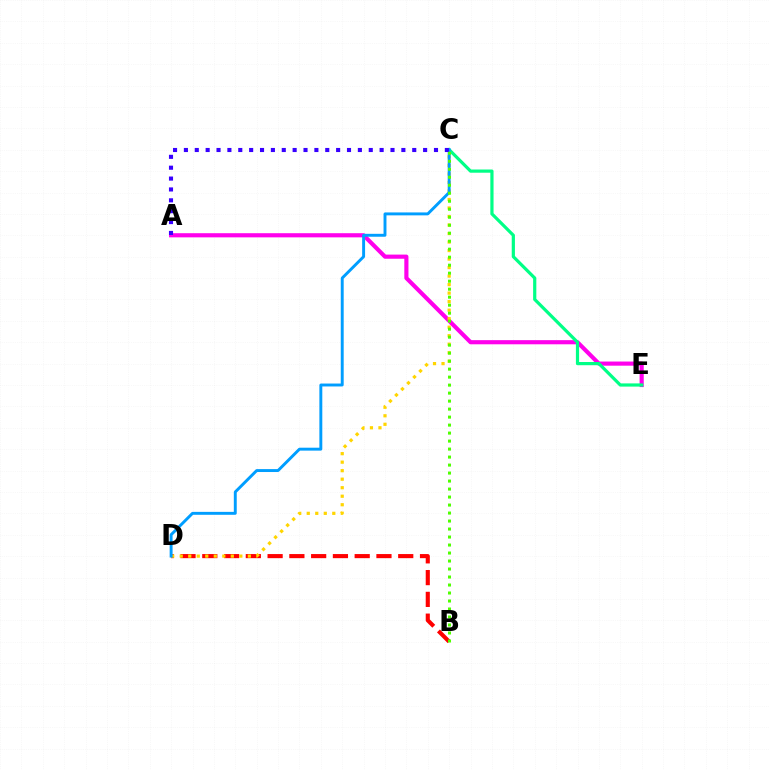{('B', 'D'): [{'color': '#ff0000', 'line_style': 'dashed', 'thickness': 2.96}], ('A', 'E'): [{'color': '#ff00ed', 'line_style': 'solid', 'thickness': 2.98}], ('C', 'D'): [{'color': '#ffd500', 'line_style': 'dotted', 'thickness': 2.31}, {'color': '#009eff', 'line_style': 'solid', 'thickness': 2.11}], ('C', 'E'): [{'color': '#00ff86', 'line_style': 'solid', 'thickness': 2.31}], ('A', 'C'): [{'color': '#3700ff', 'line_style': 'dotted', 'thickness': 2.95}], ('B', 'C'): [{'color': '#4fff00', 'line_style': 'dotted', 'thickness': 2.17}]}